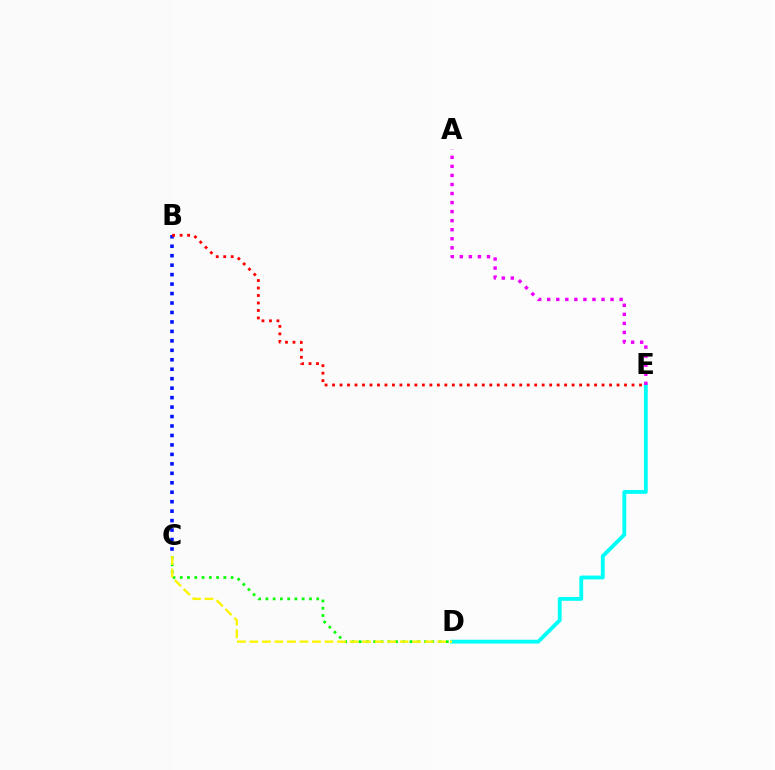{('D', 'E'): [{'color': '#00fff6', 'line_style': 'solid', 'thickness': 2.77}], ('C', 'D'): [{'color': '#08ff00', 'line_style': 'dotted', 'thickness': 1.97}, {'color': '#fcf500', 'line_style': 'dashed', 'thickness': 1.7}], ('B', 'C'): [{'color': '#0010ff', 'line_style': 'dotted', 'thickness': 2.57}], ('B', 'E'): [{'color': '#ff0000', 'line_style': 'dotted', 'thickness': 2.03}], ('A', 'E'): [{'color': '#ee00ff', 'line_style': 'dotted', 'thickness': 2.46}]}